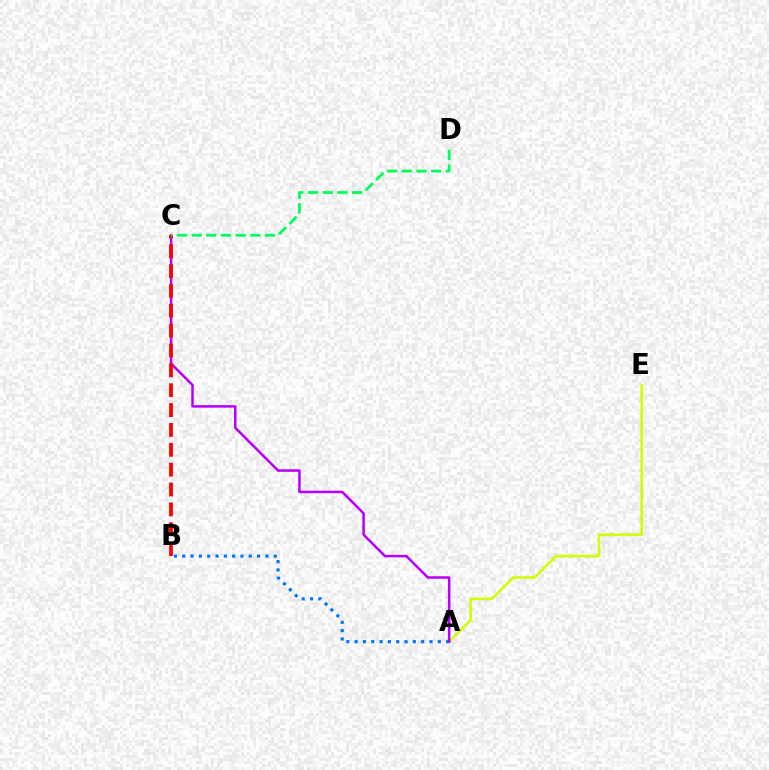{('A', 'E'): [{'color': '#d1ff00', 'line_style': 'solid', 'thickness': 1.88}], ('A', 'B'): [{'color': '#0074ff', 'line_style': 'dotted', 'thickness': 2.26}], ('A', 'C'): [{'color': '#b900ff', 'line_style': 'solid', 'thickness': 1.82}], ('B', 'C'): [{'color': '#ff0000', 'line_style': 'dashed', 'thickness': 2.7}], ('C', 'D'): [{'color': '#00ff5c', 'line_style': 'dashed', 'thickness': 1.99}]}